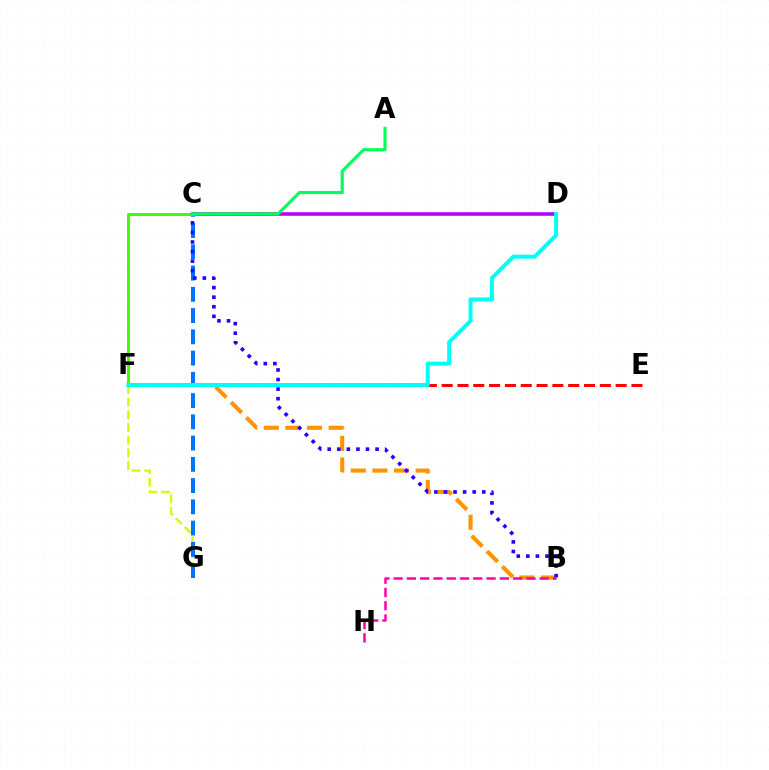{('F', 'G'): [{'color': '#d1ff00', 'line_style': 'dashed', 'thickness': 1.72}], ('E', 'F'): [{'color': '#ff0000', 'line_style': 'dashed', 'thickness': 2.15}], ('B', 'F'): [{'color': '#ff9400', 'line_style': 'dashed', 'thickness': 2.94}], ('C', 'G'): [{'color': '#0074ff', 'line_style': 'dashed', 'thickness': 2.89}], ('C', 'D'): [{'color': '#b900ff', 'line_style': 'solid', 'thickness': 2.59}], ('C', 'F'): [{'color': '#3dff00', 'line_style': 'solid', 'thickness': 2.14}], ('B', 'C'): [{'color': '#2500ff', 'line_style': 'dotted', 'thickness': 2.6}], ('D', 'F'): [{'color': '#00fff6', 'line_style': 'solid', 'thickness': 2.87}], ('A', 'C'): [{'color': '#00ff5c', 'line_style': 'solid', 'thickness': 2.24}], ('B', 'H'): [{'color': '#ff00ac', 'line_style': 'dashed', 'thickness': 1.8}]}